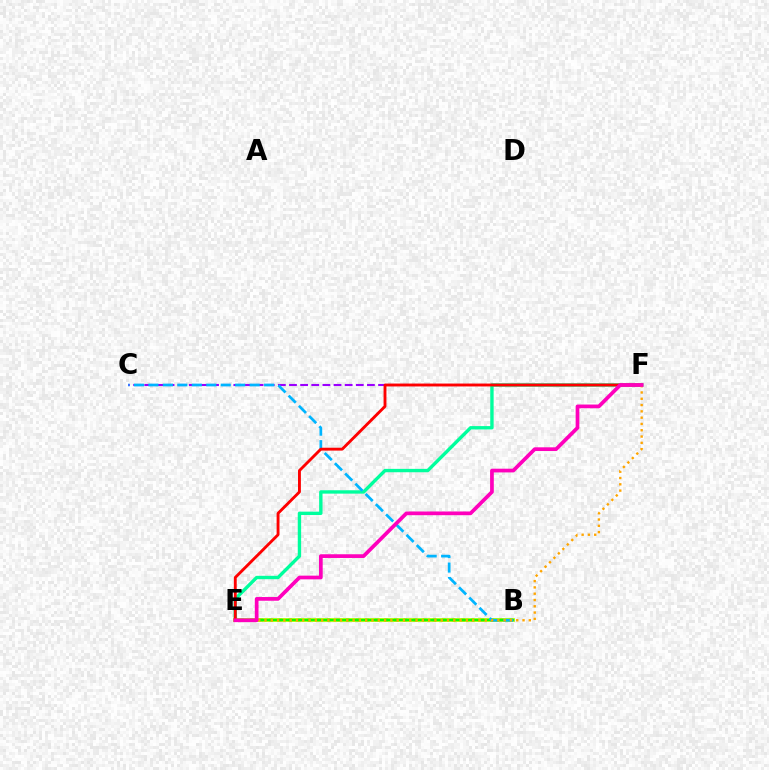{('C', 'F'): [{'color': '#9b00ff', 'line_style': 'dashed', 'thickness': 1.51}], ('E', 'F'): [{'color': '#00ff9d', 'line_style': 'solid', 'thickness': 2.43}, {'color': '#ff0000', 'line_style': 'solid', 'thickness': 2.07}, {'color': '#ffa500', 'line_style': 'dotted', 'thickness': 1.71}, {'color': '#ff00bd', 'line_style': 'solid', 'thickness': 2.67}], ('B', 'E'): [{'color': '#0010ff', 'line_style': 'dotted', 'thickness': 2.61}, {'color': '#b3ff00', 'line_style': 'solid', 'thickness': 2.74}, {'color': '#08ff00', 'line_style': 'solid', 'thickness': 1.56}], ('B', 'C'): [{'color': '#00b5ff', 'line_style': 'dashed', 'thickness': 1.97}]}